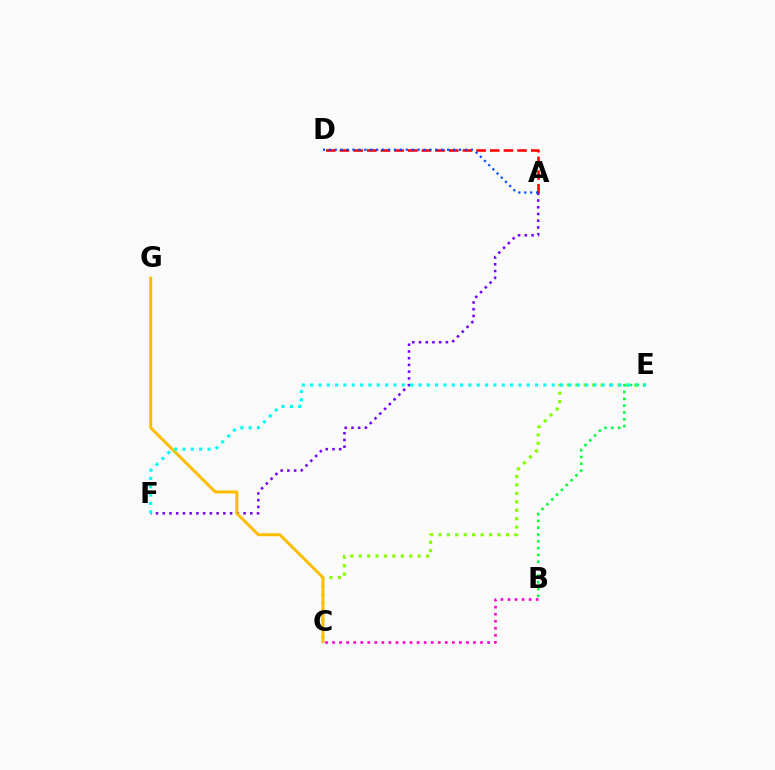{('A', 'F'): [{'color': '#7200ff', 'line_style': 'dotted', 'thickness': 1.83}], ('B', 'C'): [{'color': '#ff00cf', 'line_style': 'dotted', 'thickness': 1.91}], ('C', 'E'): [{'color': '#84ff00', 'line_style': 'dotted', 'thickness': 2.29}], ('C', 'G'): [{'color': '#ffbd00', 'line_style': 'solid', 'thickness': 2.15}], ('B', 'E'): [{'color': '#00ff39', 'line_style': 'dotted', 'thickness': 1.85}], ('A', 'D'): [{'color': '#ff0000', 'line_style': 'dashed', 'thickness': 1.86}, {'color': '#004bff', 'line_style': 'dotted', 'thickness': 1.61}], ('E', 'F'): [{'color': '#00fff6', 'line_style': 'dotted', 'thickness': 2.26}]}